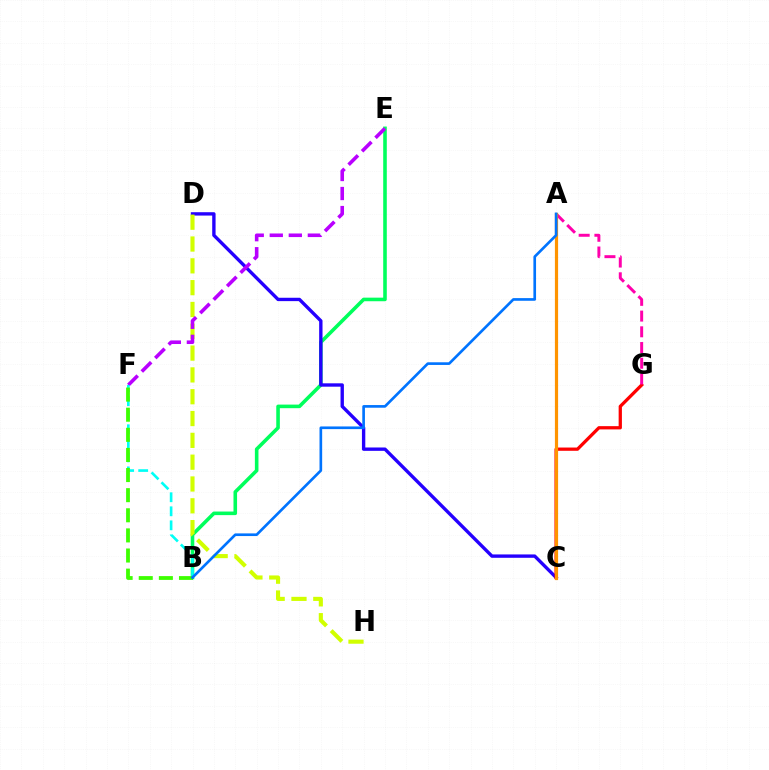{('B', 'E'): [{'color': '#00ff5c', 'line_style': 'solid', 'thickness': 2.58}], ('C', 'D'): [{'color': '#2500ff', 'line_style': 'solid', 'thickness': 2.42}], ('D', 'H'): [{'color': '#d1ff00', 'line_style': 'dashed', 'thickness': 2.96}], ('E', 'F'): [{'color': '#b900ff', 'line_style': 'dashed', 'thickness': 2.59}], ('C', 'G'): [{'color': '#ff0000', 'line_style': 'solid', 'thickness': 2.35}], ('A', 'G'): [{'color': '#ff00ac', 'line_style': 'dashed', 'thickness': 2.14}], ('A', 'C'): [{'color': '#ff9400', 'line_style': 'solid', 'thickness': 2.3}], ('B', 'F'): [{'color': '#00fff6', 'line_style': 'dashed', 'thickness': 1.91}, {'color': '#3dff00', 'line_style': 'dashed', 'thickness': 2.73}], ('A', 'B'): [{'color': '#0074ff', 'line_style': 'solid', 'thickness': 1.92}]}